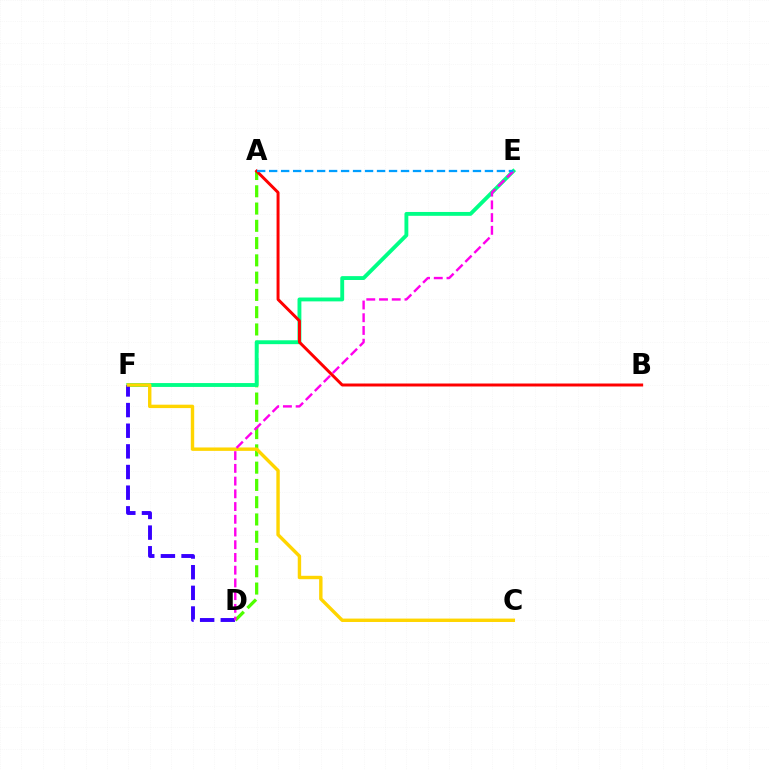{('A', 'D'): [{'color': '#4fff00', 'line_style': 'dashed', 'thickness': 2.35}], ('E', 'F'): [{'color': '#00ff86', 'line_style': 'solid', 'thickness': 2.78}], ('D', 'F'): [{'color': '#3700ff', 'line_style': 'dashed', 'thickness': 2.8}], ('C', 'F'): [{'color': '#ffd500', 'line_style': 'solid', 'thickness': 2.45}], ('A', 'B'): [{'color': '#ff0000', 'line_style': 'solid', 'thickness': 2.14}], ('D', 'E'): [{'color': '#ff00ed', 'line_style': 'dashed', 'thickness': 1.73}], ('A', 'E'): [{'color': '#009eff', 'line_style': 'dashed', 'thickness': 1.63}]}